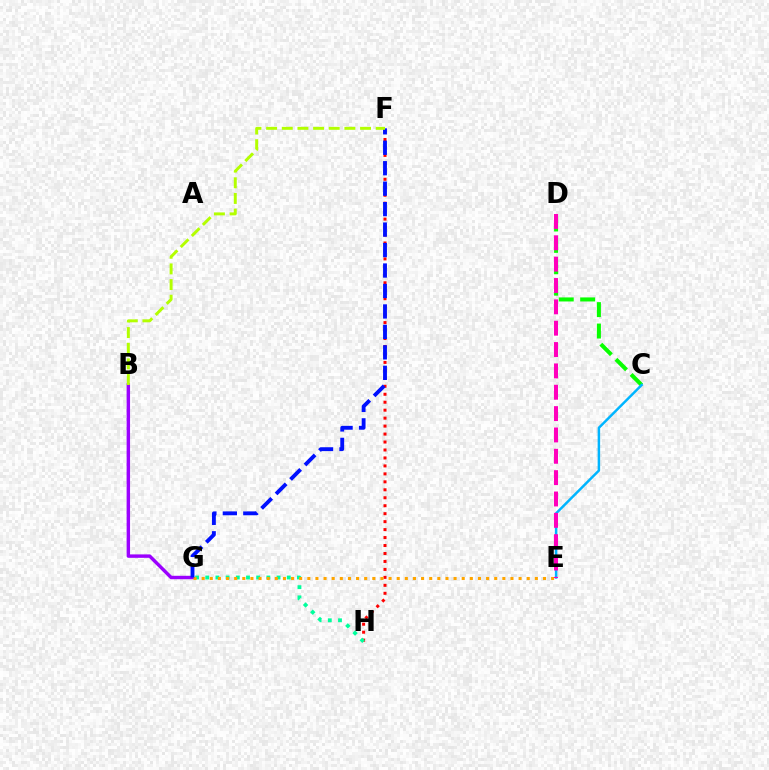{('C', 'D'): [{'color': '#08ff00', 'line_style': 'dashed', 'thickness': 2.91}], ('B', 'G'): [{'color': '#9b00ff', 'line_style': 'solid', 'thickness': 2.47}], ('F', 'H'): [{'color': '#ff0000', 'line_style': 'dotted', 'thickness': 2.16}], ('G', 'H'): [{'color': '#00ff9d', 'line_style': 'dotted', 'thickness': 2.77}], ('E', 'G'): [{'color': '#ffa500', 'line_style': 'dotted', 'thickness': 2.21}], ('C', 'E'): [{'color': '#00b5ff', 'line_style': 'solid', 'thickness': 1.79}], ('F', 'G'): [{'color': '#0010ff', 'line_style': 'dashed', 'thickness': 2.78}], ('B', 'F'): [{'color': '#b3ff00', 'line_style': 'dashed', 'thickness': 2.13}], ('D', 'E'): [{'color': '#ff00bd', 'line_style': 'dashed', 'thickness': 2.9}]}